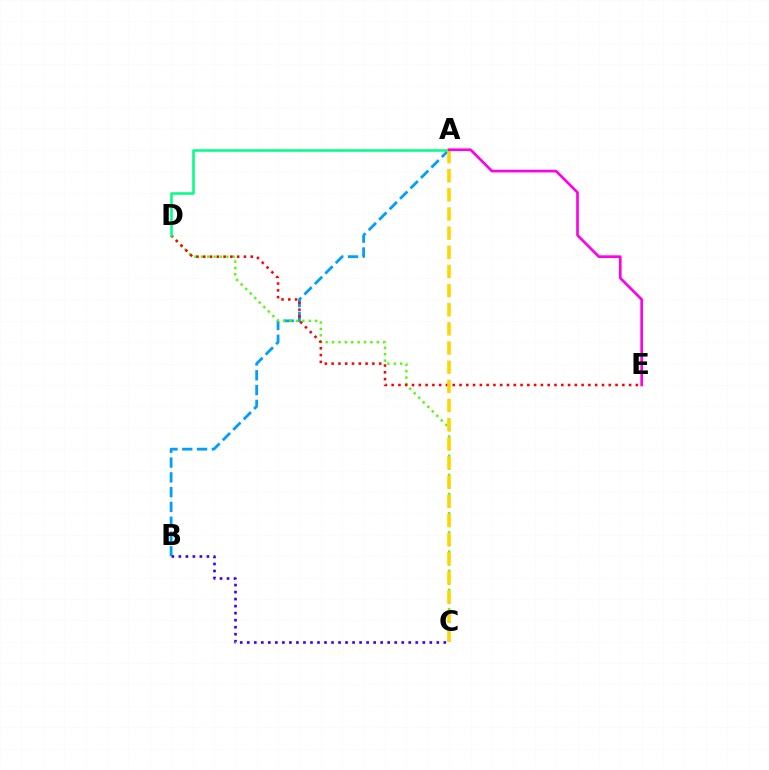{('A', 'B'): [{'color': '#009eff', 'line_style': 'dashed', 'thickness': 2.01}], ('B', 'C'): [{'color': '#3700ff', 'line_style': 'dotted', 'thickness': 1.91}], ('C', 'D'): [{'color': '#4fff00', 'line_style': 'dotted', 'thickness': 1.74}], ('D', 'E'): [{'color': '#ff0000', 'line_style': 'dotted', 'thickness': 1.84}], ('A', 'D'): [{'color': '#00ff86', 'line_style': 'solid', 'thickness': 1.83}], ('A', 'C'): [{'color': '#ffd500', 'line_style': 'dashed', 'thickness': 2.6}], ('A', 'E'): [{'color': '#ff00ed', 'line_style': 'solid', 'thickness': 1.93}]}